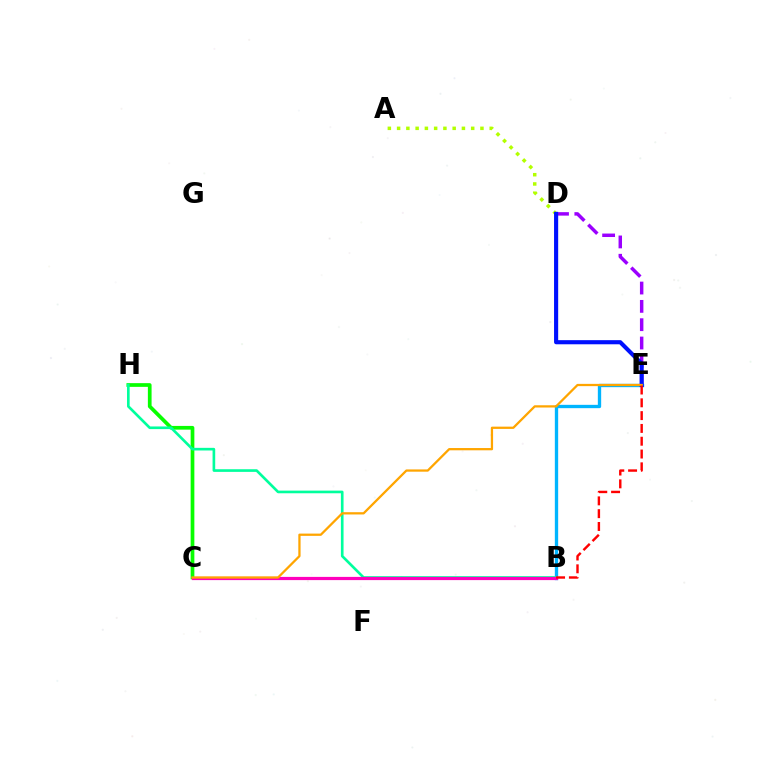{('D', 'E'): [{'color': '#9b00ff', 'line_style': 'dashed', 'thickness': 2.49}, {'color': '#0010ff', 'line_style': 'solid', 'thickness': 2.97}], ('C', 'H'): [{'color': '#08ff00', 'line_style': 'solid', 'thickness': 2.67}], ('A', 'D'): [{'color': '#b3ff00', 'line_style': 'dotted', 'thickness': 2.52}], ('B', 'E'): [{'color': '#00b5ff', 'line_style': 'solid', 'thickness': 2.4}, {'color': '#ff0000', 'line_style': 'dashed', 'thickness': 1.74}], ('B', 'H'): [{'color': '#00ff9d', 'line_style': 'solid', 'thickness': 1.91}], ('B', 'C'): [{'color': '#ff00bd', 'line_style': 'solid', 'thickness': 2.31}], ('C', 'E'): [{'color': '#ffa500', 'line_style': 'solid', 'thickness': 1.63}]}